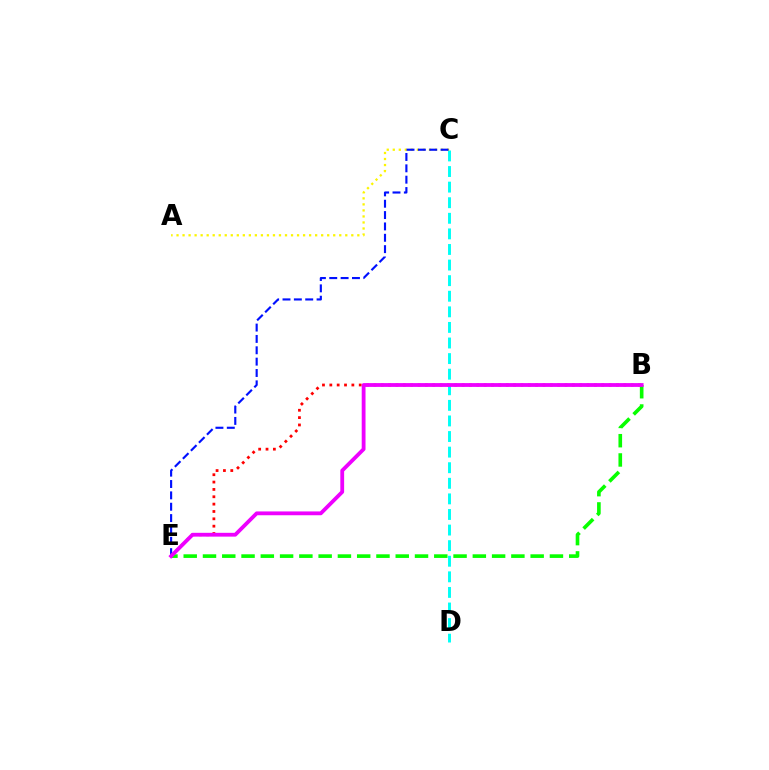{('C', 'D'): [{'color': '#00fff6', 'line_style': 'dashed', 'thickness': 2.12}], ('B', 'E'): [{'color': '#08ff00', 'line_style': 'dashed', 'thickness': 2.62}, {'color': '#ff0000', 'line_style': 'dotted', 'thickness': 2.0}, {'color': '#ee00ff', 'line_style': 'solid', 'thickness': 2.74}], ('A', 'C'): [{'color': '#fcf500', 'line_style': 'dotted', 'thickness': 1.64}], ('C', 'E'): [{'color': '#0010ff', 'line_style': 'dashed', 'thickness': 1.54}]}